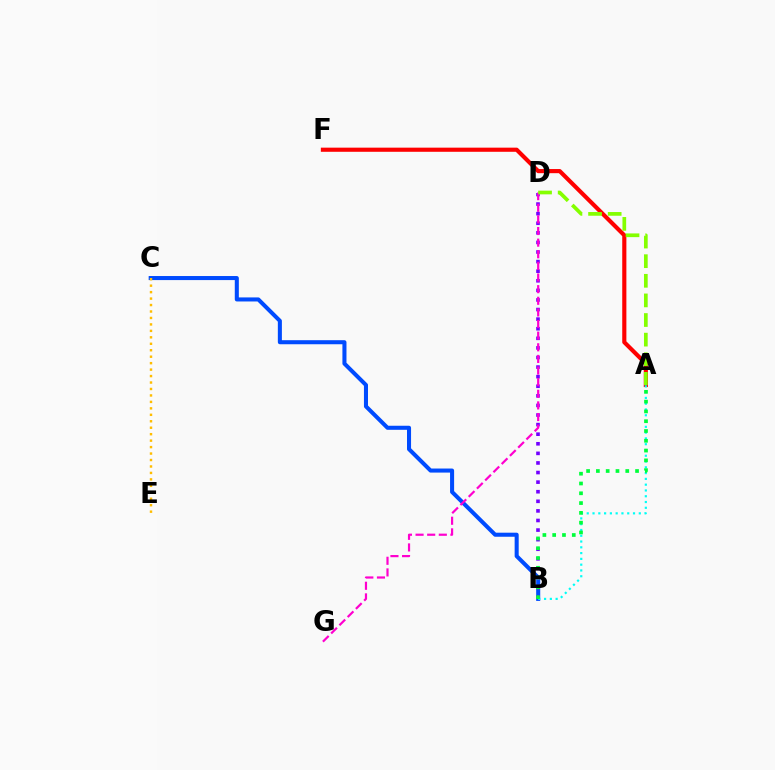{('B', 'C'): [{'color': '#004bff', 'line_style': 'solid', 'thickness': 2.92}], ('A', 'F'): [{'color': '#ff0000', 'line_style': 'solid', 'thickness': 2.98}], ('C', 'E'): [{'color': '#ffbd00', 'line_style': 'dotted', 'thickness': 1.75}], ('B', 'D'): [{'color': '#7200ff', 'line_style': 'dotted', 'thickness': 2.61}], ('D', 'G'): [{'color': '#ff00cf', 'line_style': 'dashed', 'thickness': 1.58}], ('A', 'B'): [{'color': '#00fff6', 'line_style': 'dotted', 'thickness': 1.57}, {'color': '#00ff39', 'line_style': 'dotted', 'thickness': 2.66}], ('A', 'D'): [{'color': '#84ff00', 'line_style': 'dashed', 'thickness': 2.66}]}